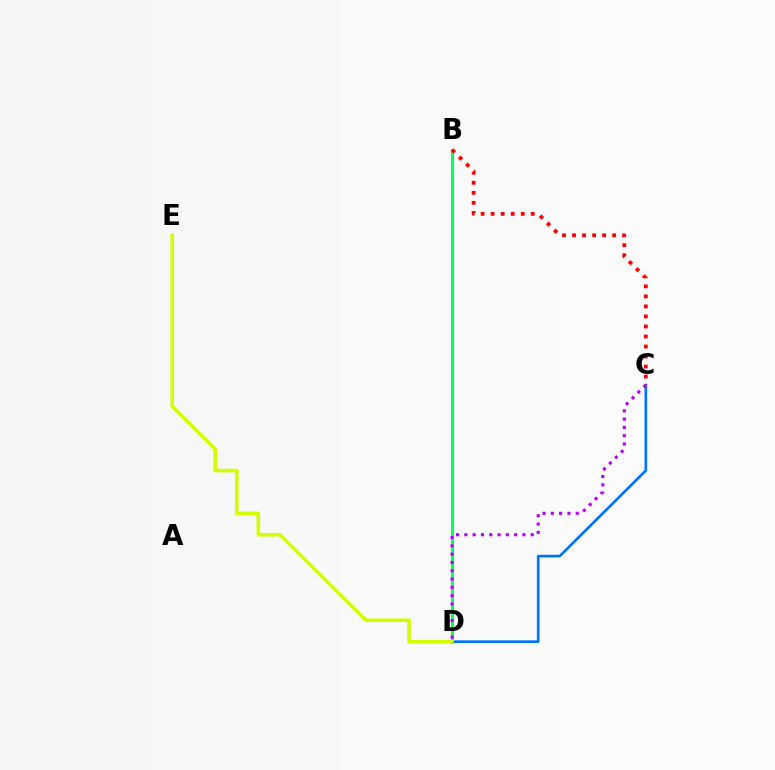{('B', 'D'): [{'color': '#00ff5c', 'line_style': 'solid', 'thickness': 2.11}], ('C', 'D'): [{'color': '#0074ff', 'line_style': 'solid', 'thickness': 1.92}, {'color': '#b900ff', 'line_style': 'dotted', 'thickness': 2.25}], ('D', 'E'): [{'color': '#d1ff00', 'line_style': 'solid', 'thickness': 2.59}], ('B', 'C'): [{'color': '#ff0000', 'line_style': 'dotted', 'thickness': 2.72}]}